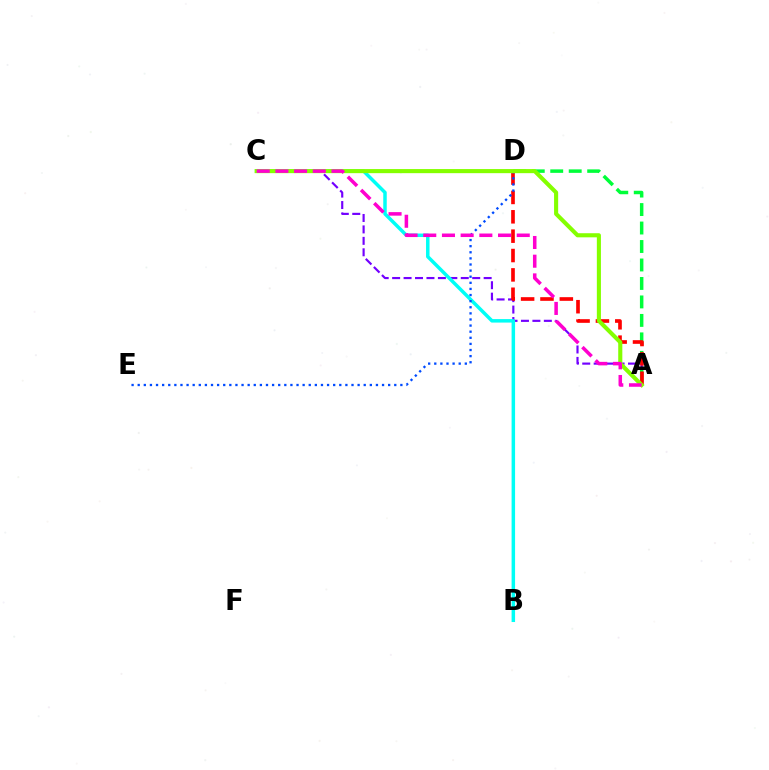{('A', 'C'): [{'color': '#7200ff', 'line_style': 'dashed', 'thickness': 1.55}, {'color': '#84ff00', 'line_style': 'solid', 'thickness': 2.95}, {'color': '#ff00cf', 'line_style': 'dashed', 'thickness': 2.54}], ('A', 'D'): [{'color': '#00ff39', 'line_style': 'dashed', 'thickness': 2.51}, {'color': '#ff0000', 'line_style': 'dashed', 'thickness': 2.63}], ('B', 'C'): [{'color': '#00fff6', 'line_style': 'solid', 'thickness': 2.51}], ('D', 'E'): [{'color': '#004bff', 'line_style': 'dotted', 'thickness': 1.66}], ('C', 'D'): [{'color': '#ffbd00', 'line_style': 'dotted', 'thickness': 1.91}]}